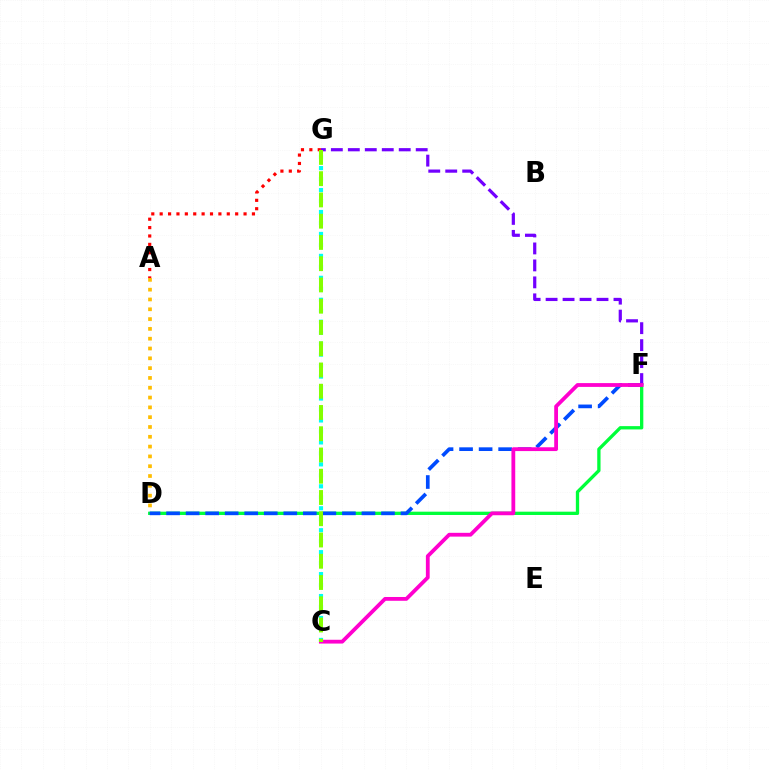{('D', 'F'): [{'color': '#00ff39', 'line_style': 'solid', 'thickness': 2.38}, {'color': '#004bff', 'line_style': 'dashed', 'thickness': 2.65}], ('F', 'G'): [{'color': '#7200ff', 'line_style': 'dashed', 'thickness': 2.31}], ('C', 'F'): [{'color': '#ff00cf', 'line_style': 'solid', 'thickness': 2.73}], ('C', 'G'): [{'color': '#00fff6', 'line_style': 'dotted', 'thickness': 2.98}, {'color': '#84ff00', 'line_style': 'dashed', 'thickness': 2.89}], ('A', 'D'): [{'color': '#ffbd00', 'line_style': 'dotted', 'thickness': 2.66}], ('A', 'G'): [{'color': '#ff0000', 'line_style': 'dotted', 'thickness': 2.28}]}